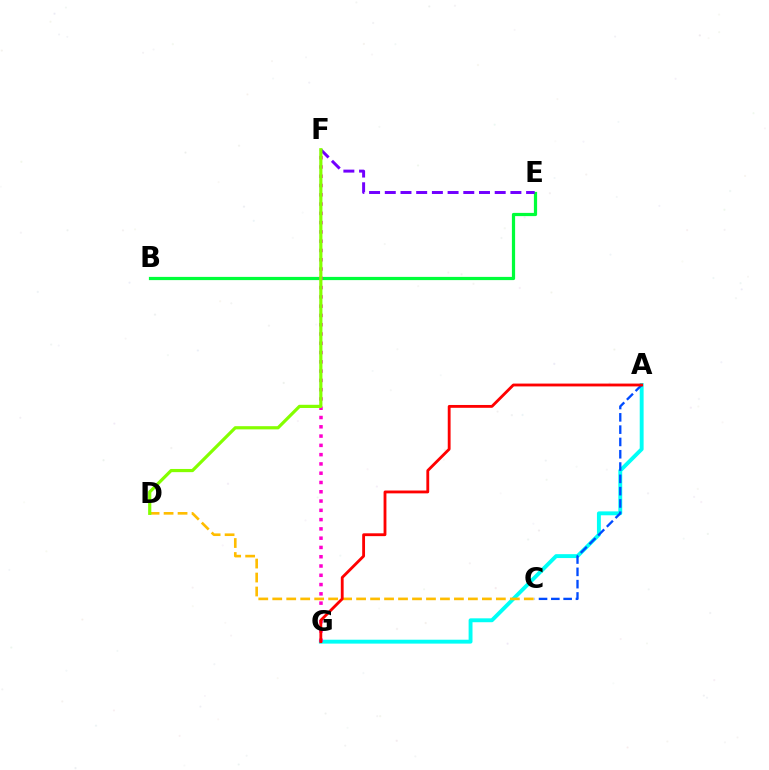{('A', 'G'): [{'color': '#00fff6', 'line_style': 'solid', 'thickness': 2.8}, {'color': '#ff0000', 'line_style': 'solid', 'thickness': 2.04}], ('B', 'E'): [{'color': '#00ff39', 'line_style': 'solid', 'thickness': 2.32}], ('F', 'G'): [{'color': '#ff00cf', 'line_style': 'dotted', 'thickness': 2.52}], ('E', 'F'): [{'color': '#7200ff', 'line_style': 'dashed', 'thickness': 2.13}], ('C', 'D'): [{'color': '#ffbd00', 'line_style': 'dashed', 'thickness': 1.9}], ('A', 'C'): [{'color': '#004bff', 'line_style': 'dashed', 'thickness': 1.67}], ('D', 'F'): [{'color': '#84ff00', 'line_style': 'solid', 'thickness': 2.3}]}